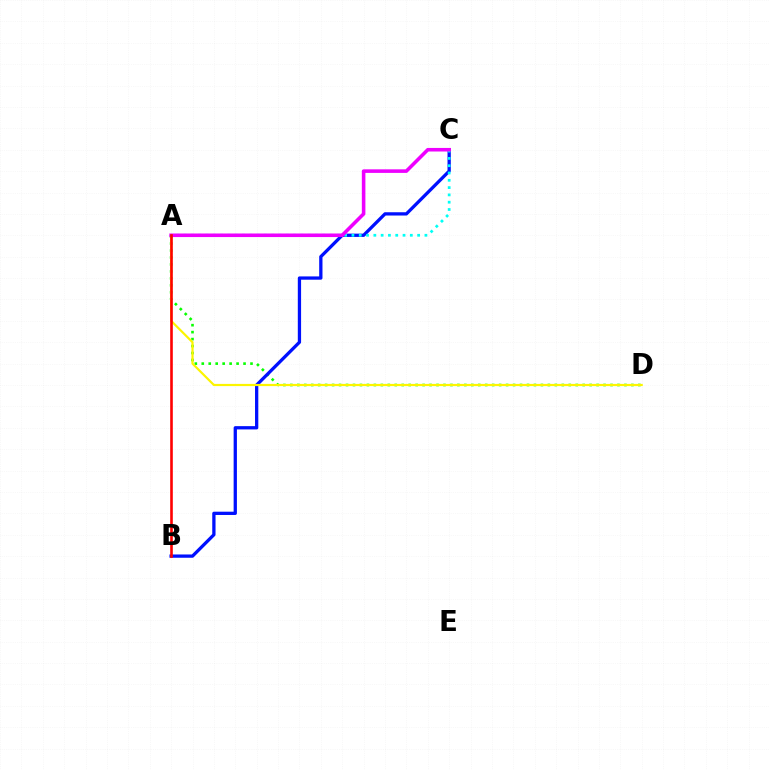{('A', 'D'): [{'color': '#08ff00', 'line_style': 'dotted', 'thickness': 1.89}, {'color': '#fcf500', 'line_style': 'solid', 'thickness': 1.58}], ('B', 'C'): [{'color': '#0010ff', 'line_style': 'solid', 'thickness': 2.36}], ('A', 'C'): [{'color': '#00fff6', 'line_style': 'dotted', 'thickness': 1.98}, {'color': '#ee00ff', 'line_style': 'solid', 'thickness': 2.57}], ('A', 'B'): [{'color': '#ff0000', 'line_style': 'solid', 'thickness': 1.88}]}